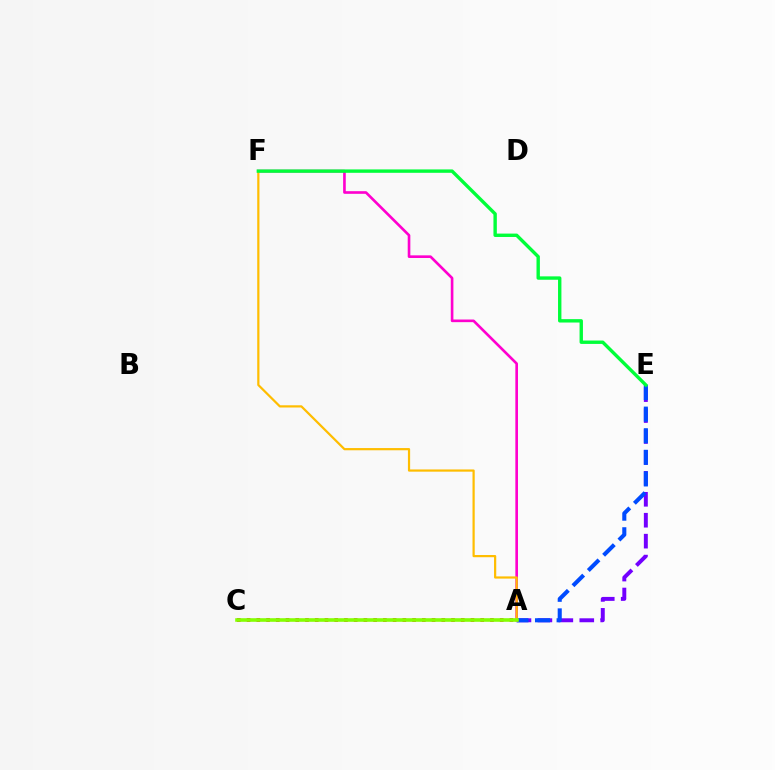{('A', 'E'): [{'color': '#7200ff', 'line_style': 'dashed', 'thickness': 2.84}, {'color': '#004bff', 'line_style': 'dashed', 'thickness': 2.93}], ('A', 'C'): [{'color': '#ff0000', 'line_style': 'dotted', 'thickness': 2.65}, {'color': '#00fff6', 'line_style': 'dashed', 'thickness': 1.54}, {'color': '#84ff00', 'line_style': 'solid', 'thickness': 2.57}], ('A', 'F'): [{'color': '#ff00cf', 'line_style': 'solid', 'thickness': 1.9}, {'color': '#ffbd00', 'line_style': 'solid', 'thickness': 1.59}], ('E', 'F'): [{'color': '#00ff39', 'line_style': 'solid', 'thickness': 2.44}]}